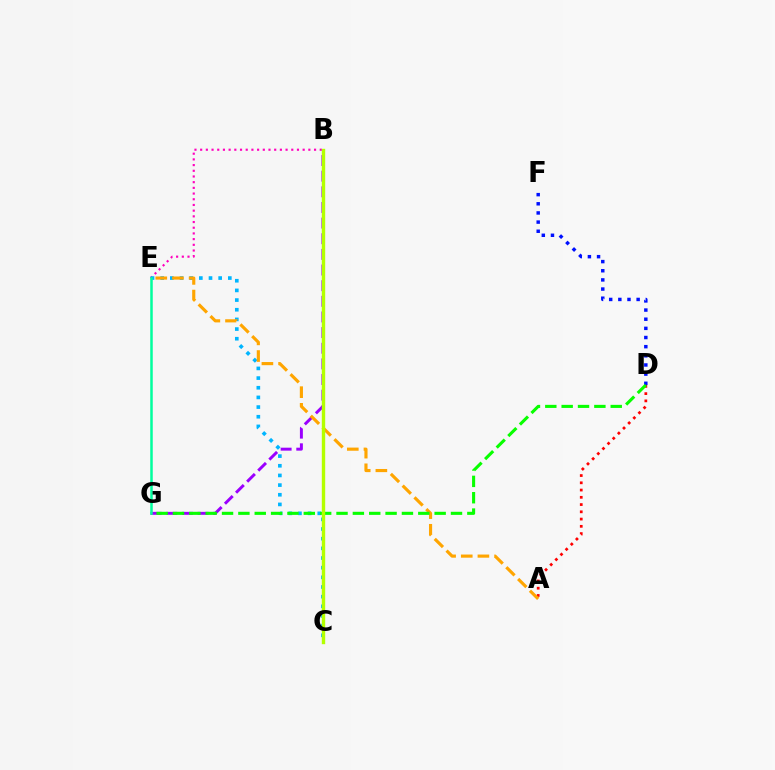{('D', 'F'): [{'color': '#0010ff', 'line_style': 'dotted', 'thickness': 2.49}], ('A', 'D'): [{'color': '#ff0000', 'line_style': 'dotted', 'thickness': 1.97}], ('B', 'E'): [{'color': '#ff00bd', 'line_style': 'dotted', 'thickness': 1.55}], ('C', 'E'): [{'color': '#00b5ff', 'line_style': 'dotted', 'thickness': 2.63}], ('B', 'G'): [{'color': '#9b00ff', 'line_style': 'dashed', 'thickness': 2.13}], ('A', 'E'): [{'color': '#ffa500', 'line_style': 'dashed', 'thickness': 2.26}], ('D', 'G'): [{'color': '#08ff00', 'line_style': 'dashed', 'thickness': 2.22}], ('B', 'C'): [{'color': '#b3ff00', 'line_style': 'solid', 'thickness': 2.44}], ('E', 'G'): [{'color': '#00ff9d', 'line_style': 'solid', 'thickness': 1.8}]}